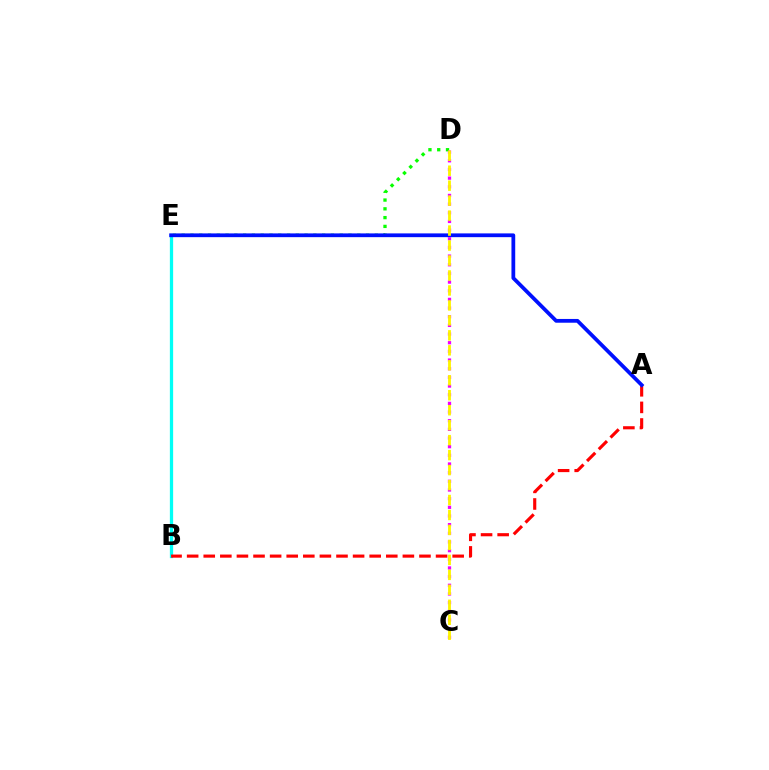{('D', 'E'): [{'color': '#08ff00', 'line_style': 'dotted', 'thickness': 2.39}], ('B', 'E'): [{'color': '#00fff6', 'line_style': 'solid', 'thickness': 2.35}], ('A', 'B'): [{'color': '#ff0000', 'line_style': 'dashed', 'thickness': 2.25}], ('A', 'E'): [{'color': '#0010ff', 'line_style': 'solid', 'thickness': 2.71}], ('C', 'D'): [{'color': '#ee00ff', 'line_style': 'dotted', 'thickness': 2.35}, {'color': '#fcf500', 'line_style': 'dashed', 'thickness': 2.03}]}